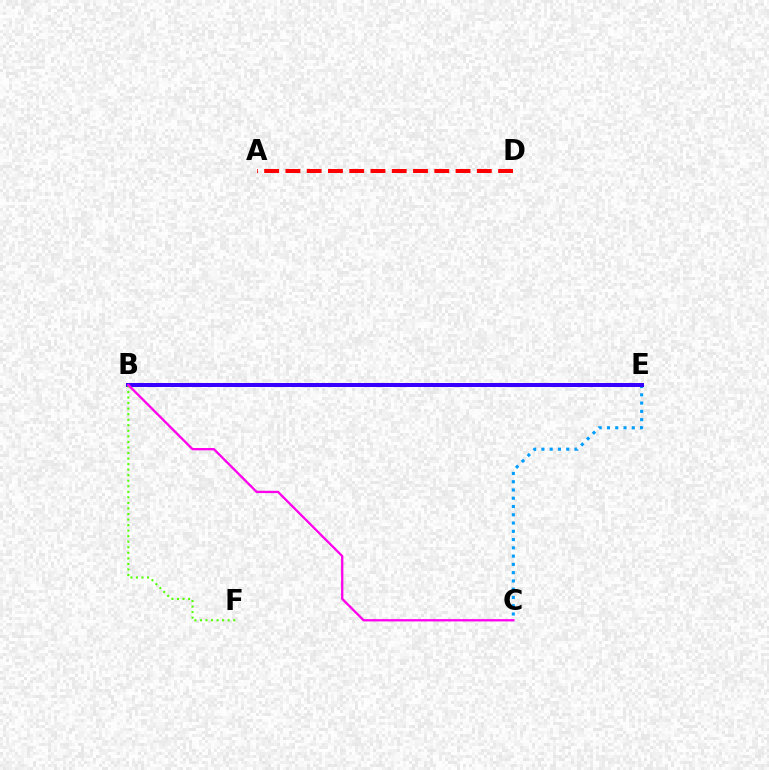{('B', 'E'): [{'color': '#ffd500', 'line_style': 'solid', 'thickness': 2.68}, {'color': '#00ff86', 'line_style': 'dotted', 'thickness': 2.06}, {'color': '#3700ff', 'line_style': 'solid', 'thickness': 2.87}], ('A', 'D'): [{'color': '#ff0000', 'line_style': 'dashed', 'thickness': 2.89}], ('C', 'E'): [{'color': '#009eff', 'line_style': 'dotted', 'thickness': 2.25}], ('B', 'F'): [{'color': '#4fff00', 'line_style': 'dotted', 'thickness': 1.51}], ('B', 'C'): [{'color': '#ff00ed', 'line_style': 'solid', 'thickness': 1.65}]}